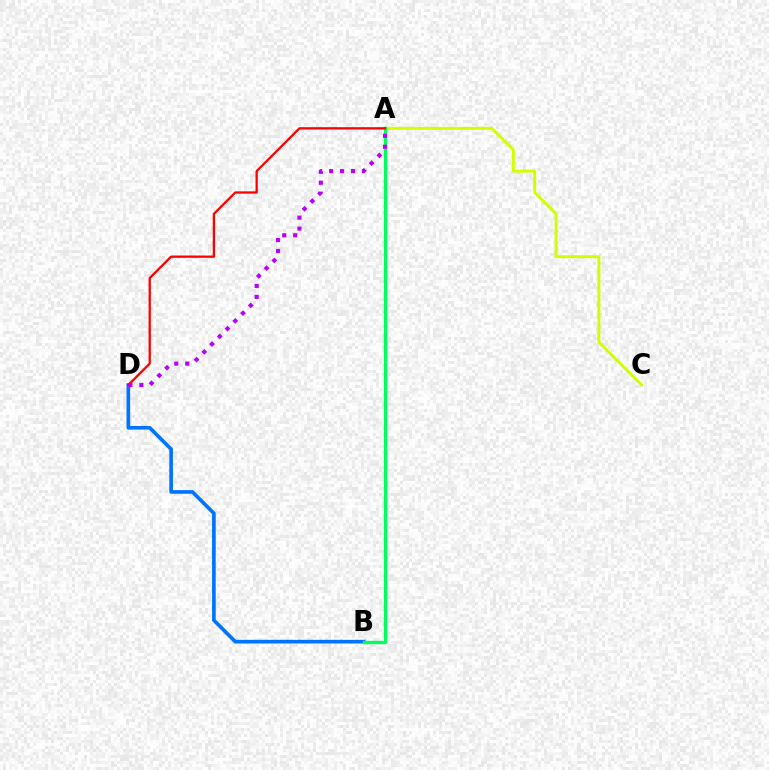{('A', 'C'): [{'color': '#d1ff00', 'line_style': 'solid', 'thickness': 2.12}], ('B', 'D'): [{'color': '#0074ff', 'line_style': 'solid', 'thickness': 2.64}], ('A', 'B'): [{'color': '#00ff5c', 'line_style': 'solid', 'thickness': 2.41}], ('A', 'D'): [{'color': '#ff0000', 'line_style': 'solid', 'thickness': 1.65}, {'color': '#b900ff', 'line_style': 'dotted', 'thickness': 2.97}]}